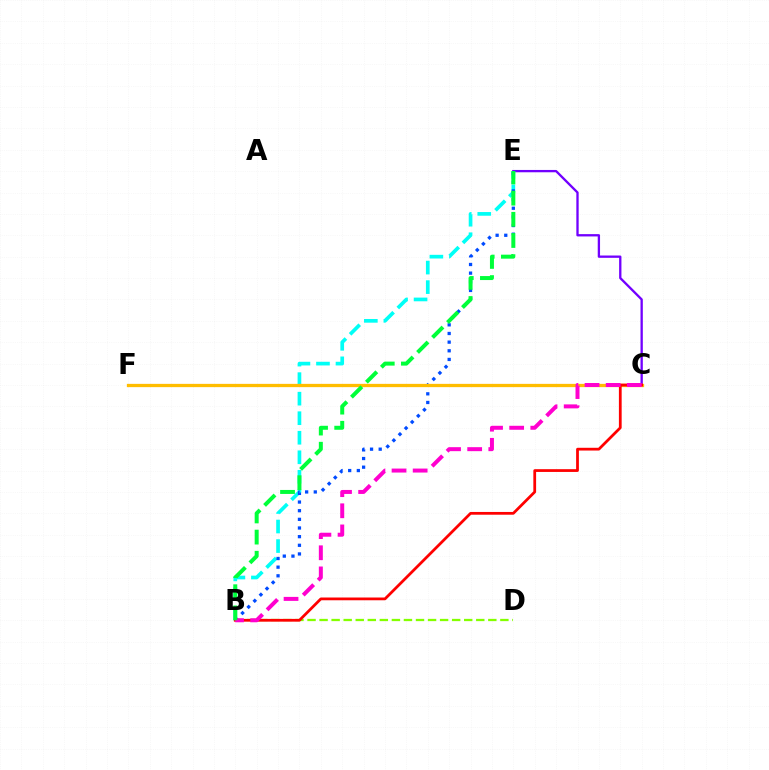{('C', 'E'): [{'color': '#7200ff', 'line_style': 'solid', 'thickness': 1.67}], ('B', 'D'): [{'color': '#84ff00', 'line_style': 'dashed', 'thickness': 1.64}], ('B', 'E'): [{'color': '#00fff6', 'line_style': 'dashed', 'thickness': 2.65}, {'color': '#004bff', 'line_style': 'dotted', 'thickness': 2.35}, {'color': '#00ff39', 'line_style': 'dashed', 'thickness': 2.87}], ('C', 'F'): [{'color': '#ffbd00', 'line_style': 'solid', 'thickness': 2.36}], ('B', 'C'): [{'color': '#ff0000', 'line_style': 'solid', 'thickness': 1.99}, {'color': '#ff00cf', 'line_style': 'dashed', 'thickness': 2.87}]}